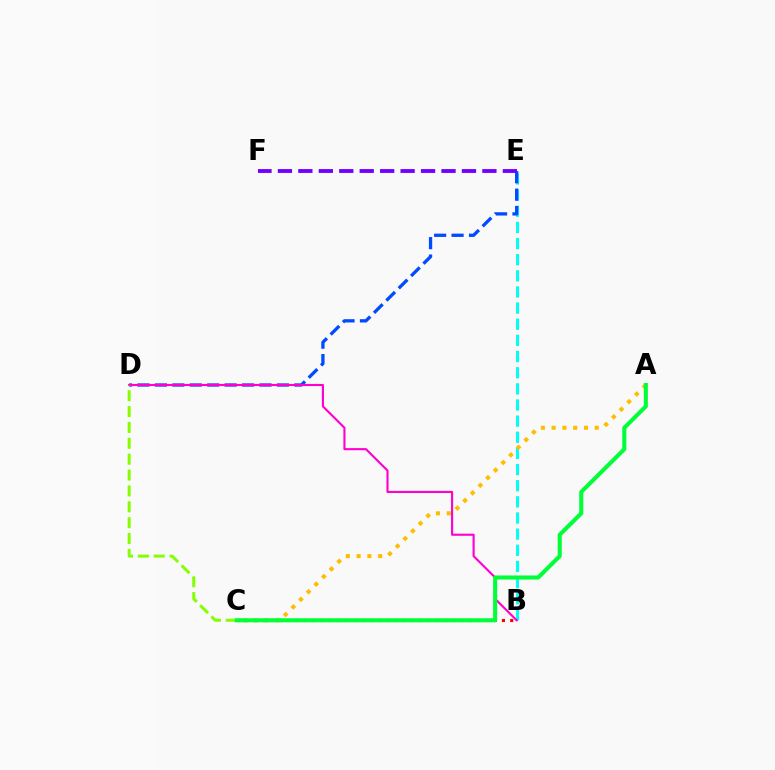{('B', 'E'): [{'color': '#00fff6', 'line_style': 'dashed', 'thickness': 2.19}], ('D', 'E'): [{'color': '#004bff', 'line_style': 'dashed', 'thickness': 2.37}], ('E', 'F'): [{'color': '#7200ff', 'line_style': 'dashed', 'thickness': 2.78}], ('B', 'D'): [{'color': '#ff00cf', 'line_style': 'solid', 'thickness': 1.53}], ('B', 'C'): [{'color': '#ff0000', 'line_style': 'dotted', 'thickness': 2.24}], ('A', 'C'): [{'color': '#ffbd00', 'line_style': 'dotted', 'thickness': 2.93}, {'color': '#00ff39', 'line_style': 'solid', 'thickness': 2.93}], ('C', 'D'): [{'color': '#84ff00', 'line_style': 'dashed', 'thickness': 2.16}]}